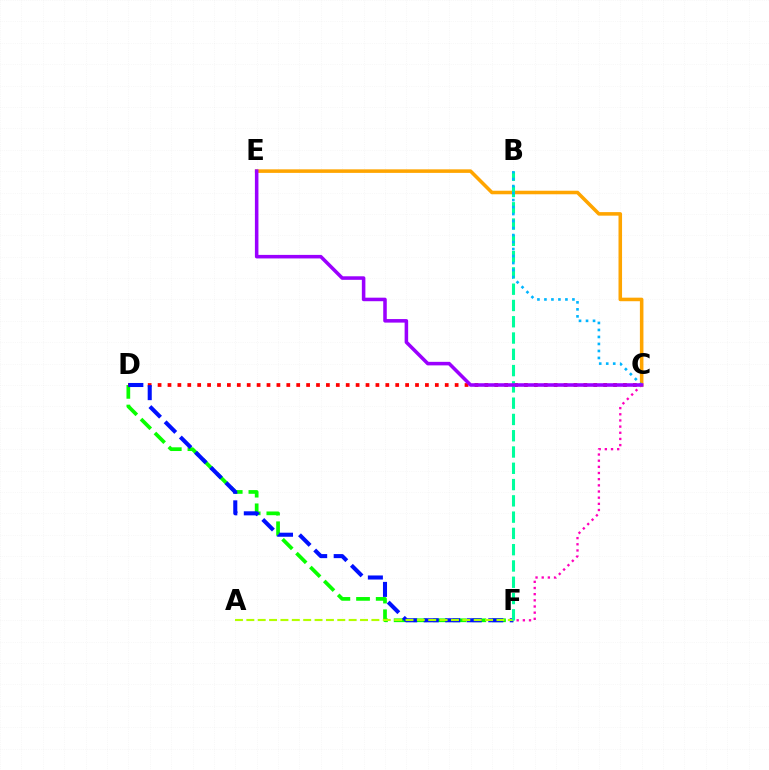{('D', 'F'): [{'color': '#08ff00', 'line_style': 'dashed', 'thickness': 2.67}, {'color': '#0010ff', 'line_style': 'dashed', 'thickness': 2.92}], ('C', 'D'): [{'color': '#ff0000', 'line_style': 'dotted', 'thickness': 2.69}], ('C', 'F'): [{'color': '#ff00bd', 'line_style': 'dotted', 'thickness': 1.67}], ('C', 'E'): [{'color': '#ffa500', 'line_style': 'solid', 'thickness': 2.56}, {'color': '#9b00ff', 'line_style': 'solid', 'thickness': 2.55}], ('A', 'F'): [{'color': '#b3ff00', 'line_style': 'dashed', 'thickness': 1.54}], ('B', 'F'): [{'color': '#00ff9d', 'line_style': 'dashed', 'thickness': 2.21}], ('B', 'C'): [{'color': '#00b5ff', 'line_style': 'dotted', 'thickness': 1.9}]}